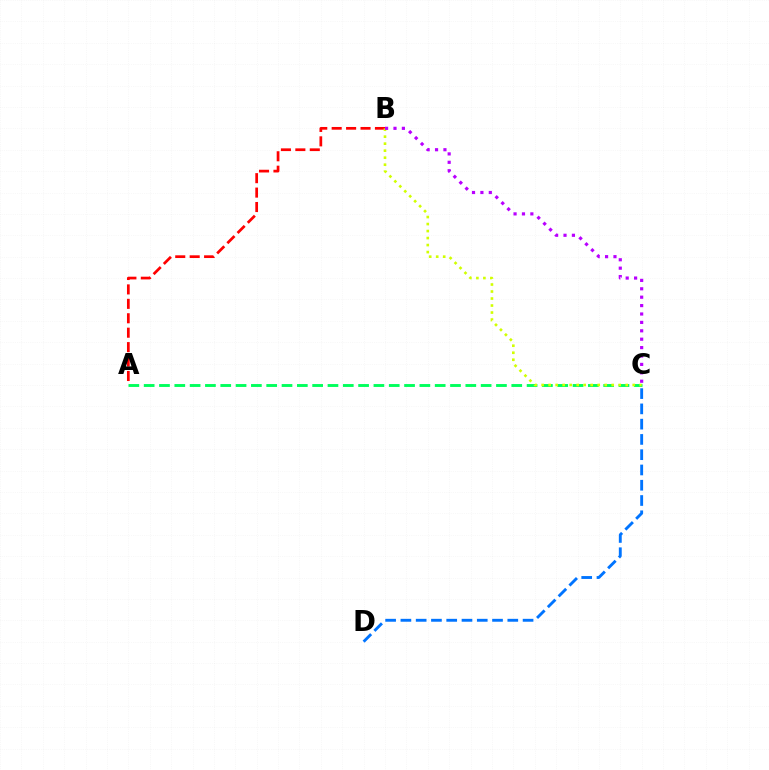{('C', 'D'): [{'color': '#0074ff', 'line_style': 'dashed', 'thickness': 2.07}], ('A', 'B'): [{'color': '#ff0000', 'line_style': 'dashed', 'thickness': 1.96}], ('A', 'C'): [{'color': '#00ff5c', 'line_style': 'dashed', 'thickness': 2.08}], ('B', 'C'): [{'color': '#d1ff00', 'line_style': 'dotted', 'thickness': 1.9}, {'color': '#b900ff', 'line_style': 'dotted', 'thickness': 2.28}]}